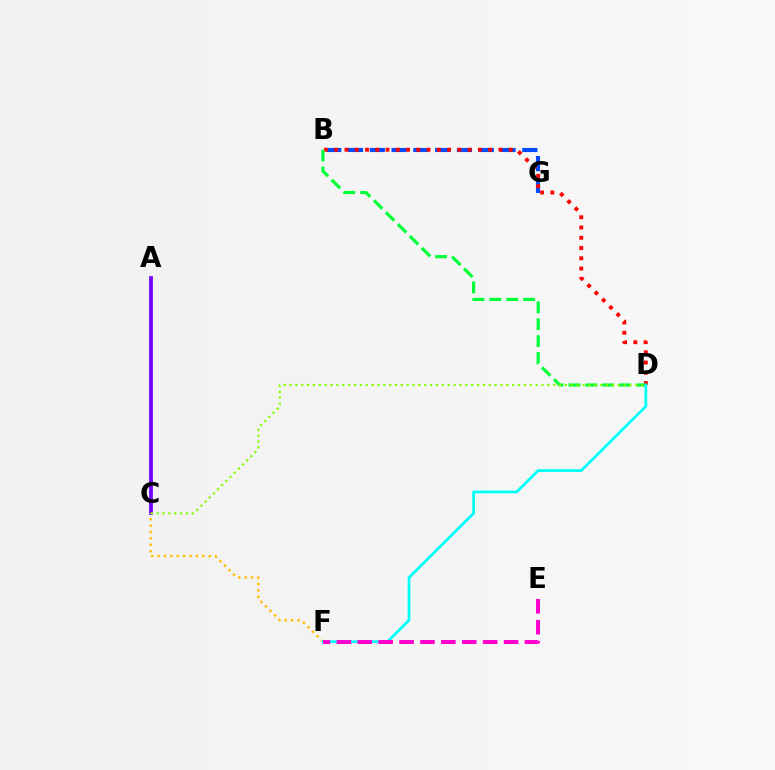{('B', 'G'): [{'color': '#004bff', 'line_style': 'dashed', 'thickness': 2.96}], ('A', 'C'): [{'color': '#7200ff', 'line_style': 'solid', 'thickness': 2.7}], ('B', 'D'): [{'color': '#ff0000', 'line_style': 'dotted', 'thickness': 2.79}, {'color': '#00ff39', 'line_style': 'dashed', 'thickness': 2.3}], ('C', 'F'): [{'color': '#ffbd00', 'line_style': 'dotted', 'thickness': 1.74}], ('D', 'F'): [{'color': '#00fff6', 'line_style': 'solid', 'thickness': 2.0}], ('C', 'D'): [{'color': '#84ff00', 'line_style': 'dotted', 'thickness': 1.59}], ('E', 'F'): [{'color': '#ff00cf', 'line_style': 'dashed', 'thickness': 2.84}]}